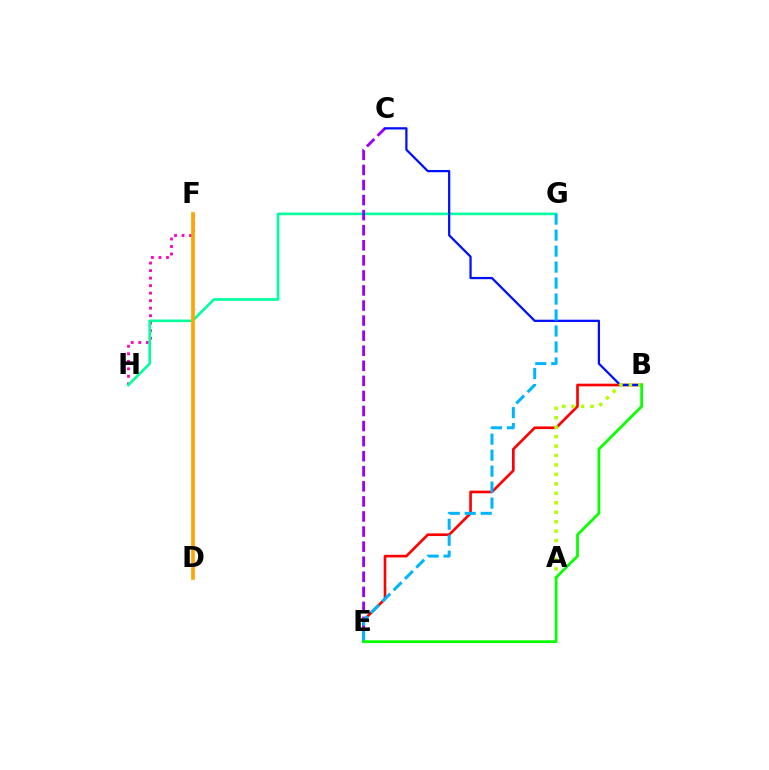{('F', 'H'): [{'color': '#ff00bd', 'line_style': 'dotted', 'thickness': 2.04}], ('B', 'E'): [{'color': '#ff0000', 'line_style': 'solid', 'thickness': 1.91}, {'color': '#08ff00', 'line_style': 'solid', 'thickness': 2.0}], ('G', 'H'): [{'color': '#00ff9d', 'line_style': 'solid', 'thickness': 1.89}], ('C', 'E'): [{'color': '#9b00ff', 'line_style': 'dashed', 'thickness': 2.05}], ('D', 'F'): [{'color': '#ffa500', 'line_style': 'solid', 'thickness': 2.65}], ('B', 'C'): [{'color': '#0010ff', 'line_style': 'solid', 'thickness': 1.62}], ('A', 'B'): [{'color': '#b3ff00', 'line_style': 'dotted', 'thickness': 2.57}], ('E', 'G'): [{'color': '#00b5ff', 'line_style': 'dashed', 'thickness': 2.17}]}